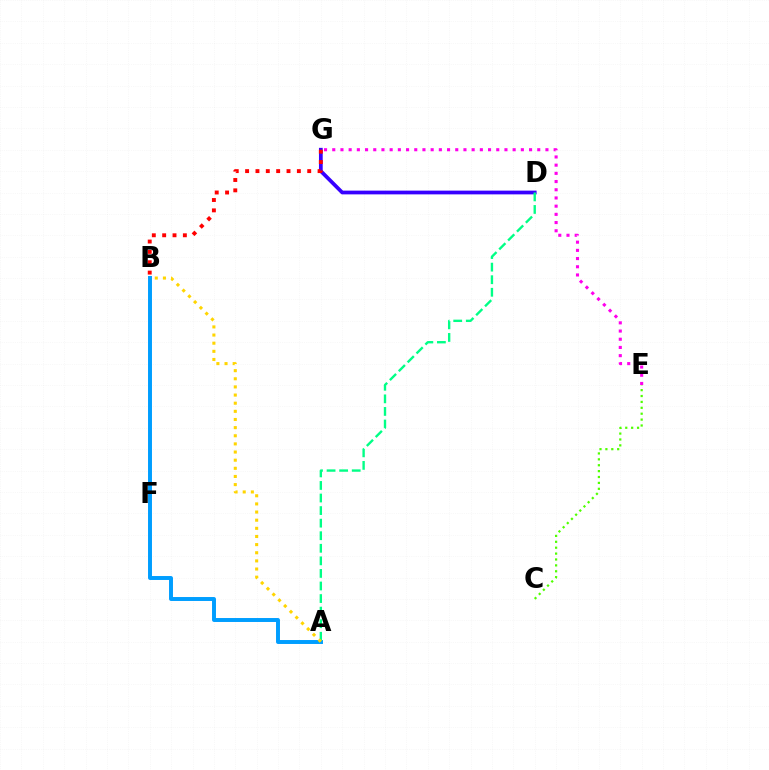{('C', 'E'): [{'color': '#4fff00', 'line_style': 'dotted', 'thickness': 1.6}], ('D', 'G'): [{'color': '#3700ff', 'line_style': 'solid', 'thickness': 2.69}], ('A', 'B'): [{'color': '#009eff', 'line_style': 'solid', 'thickness': 2.84}, {'color': '#ffd500', 'line_style': 'dotted', 'thickness': 2.21}], ('B', 'G'): [{'color': '#ff0000', 'line_style': 'dotted', 'thickness': 2.81}], ('E', 'G'): [{'color': '#ff00ed', 'line_style': 'dotted', 'thickness': 2.23}], ('A', 'D'): [{'color': '#00ff86', 'line_style': 'dashed', 'thickness': 1.71}]}